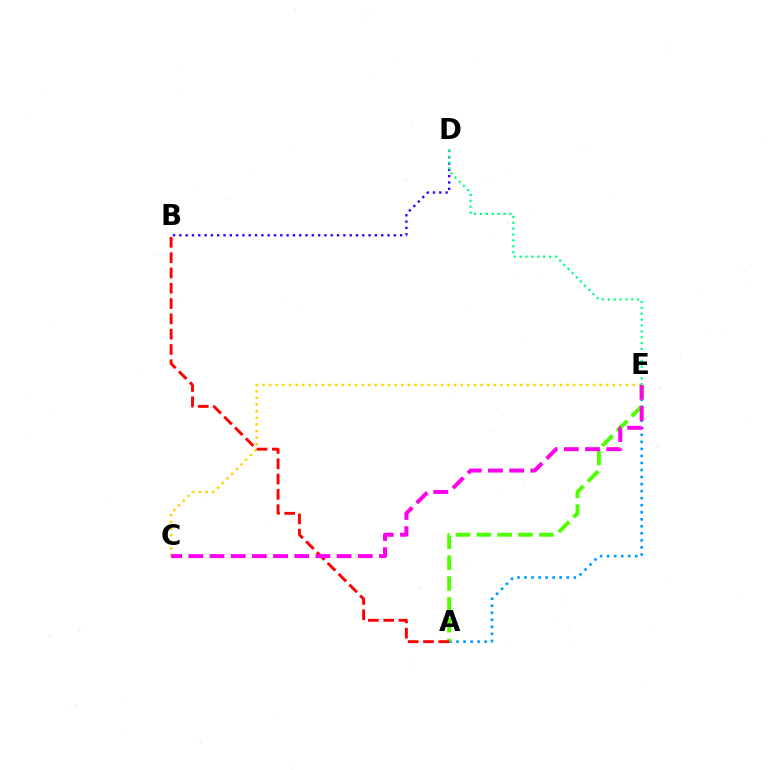{('A', 'E'): [{'color': '#009eff', 'line_style': 'dotted', 'thickness': 1.91}, {'color': '#4fff00', 'line_style': 'dashed', 'thickness': 2.83}], ('B', 'D'): [{'color': '#3700ff', 'line_style': 'dotted', 'thickness': 1.71}], ('C', 'E'): [{'color': '#ffd500', 'line_style': 'dotted', 'thickness': 1.8}, {'color': '#ff00ed', 'line_style': 'dashed', 'thickness': 2.88}], ('A', 'B'): [{'color': '#ff0000', 'line_style': 'dashed', 'thickness': 2.08}], ('D', 'E'): [{'color': '#00ff86', 'line_style': 'dotted', 'thickness': 1.6}]}